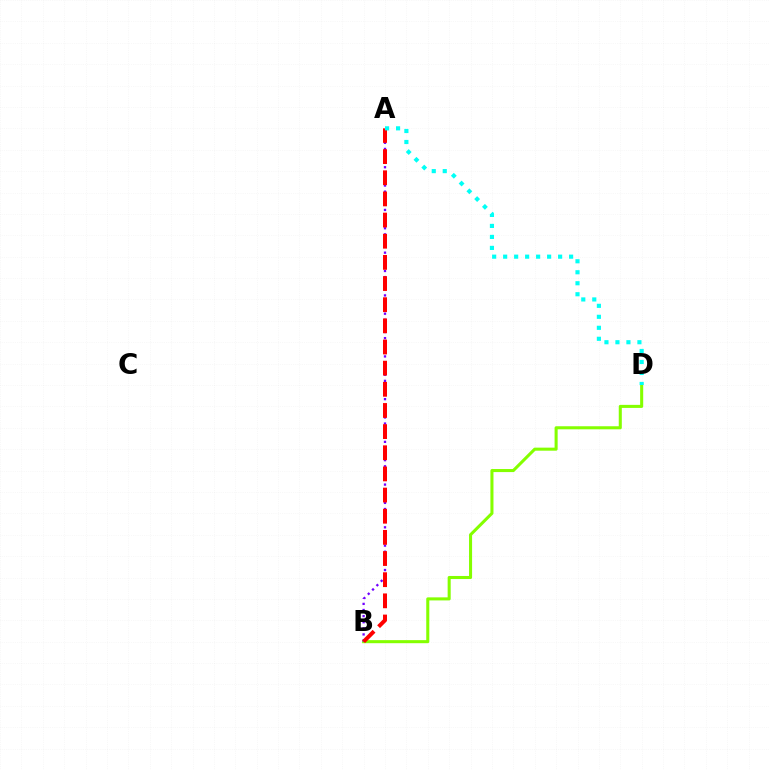{('B', 'D'): [{'color': '#84ff00', 'line_style': 'solid', 'thickness': 2.2}], ('A', 'B'): [{'color': '#7200ff', 'line_style': 'dotted', 'thickness': 1.66}, {'color': '#ff0000', 'line_style': 'dashed', 'thickness': 2.87}], ('A', 'D'): [{'color': '#00fff6', 'line_style': 'dotted', 'thickness': 2.99}]}